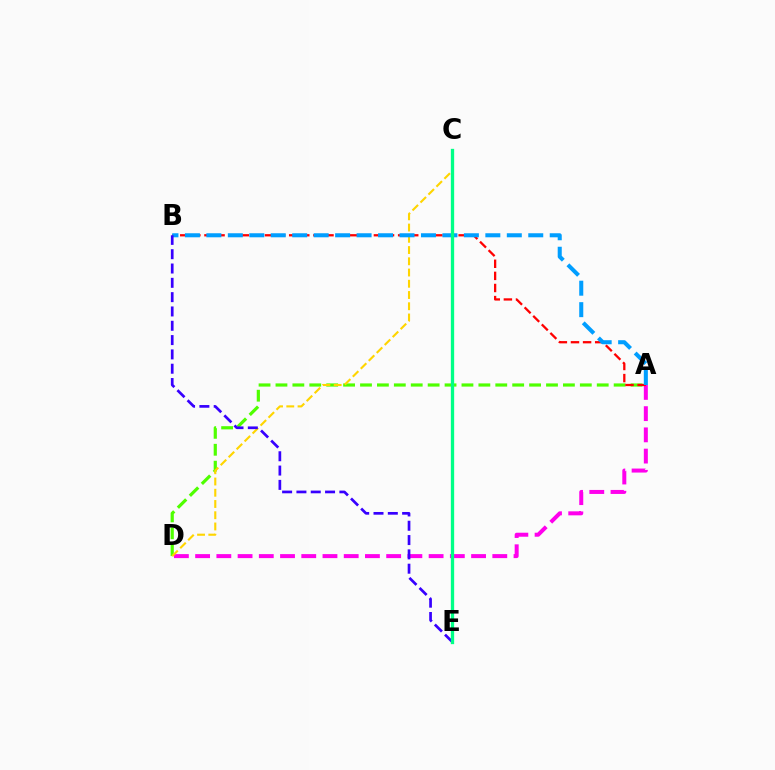{('A', 'D'): [{'color': '#4fff00', 'line_style': 'dashed', 'thickness': 2.3}, {'color': '#ff00ed', 'line_style': 'dashed', 'thickness': 2.88}], ('A', 'B'): [{'color': '#ff0000', 'line_style': 'dashed', 'thickness': 1.64}, {'color': '#009eff', 'line_style': 'dashed', 'thickness': 2.92}], ('C', 'D'): [{'color': '#ffd500', 'line_style': 'dashed', 'thickness': 1.53}], ('B', 'E'): [{'color': '#3700ff', 'line_style': 'dashed', 'thickness': 1.94}], ('C', 'E'): [{'color': '#00ff86', 'line_style': 'solid', 'thickness': 2.38}]}